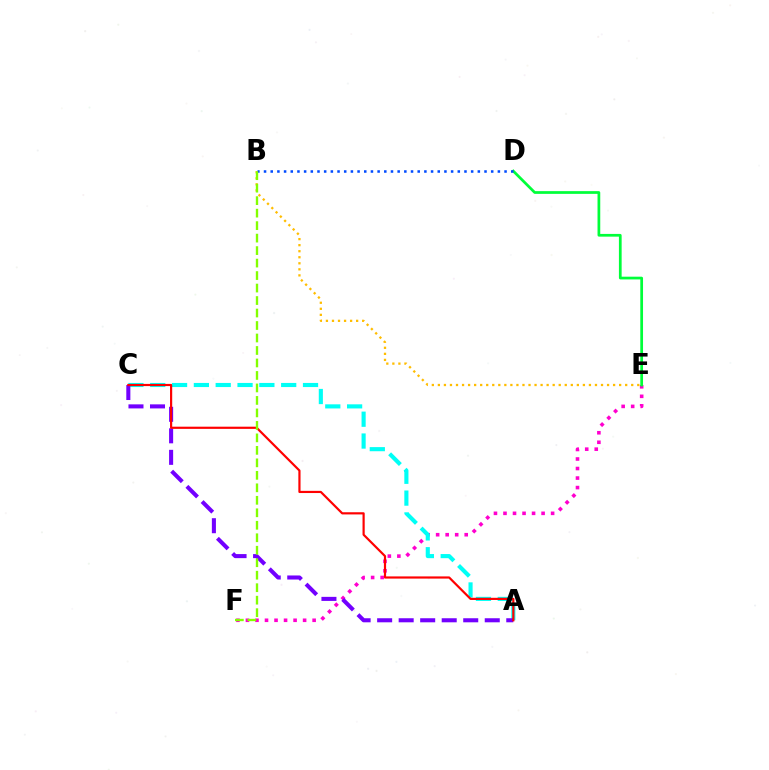{('E', 'F'): [{'color': '#ff00cf', 'line_style': 'dotted', 'thickness': 2.59}], ('A', 'C'): [{'color': '#00fff6', 'line_style': 'dashed', 'thickness': 2.97}, {'color': '#7200ff', 'line_style': 'dashed', 'thickness': 2.92}, {'color': '#ff0000', 'line_style': 'solid', 'thickness': 1.57}], ('D', 'E'): [{'color': '#00ff39', 'line_style': 'solid', 'thickness': 1.97}], ('B', 'E'): [{'color': '#ffbd00', 'line_style': 'dotted', 'thickness': 1.64}], ('B', 'D'): [{'color': '#004bff', 'line_style': 'dotted', 'thickness': 1.82}], ('B', 'F'): [{'color': '#84ff00', 'line_style': 'dashed', 'thickness': 1.7}]}